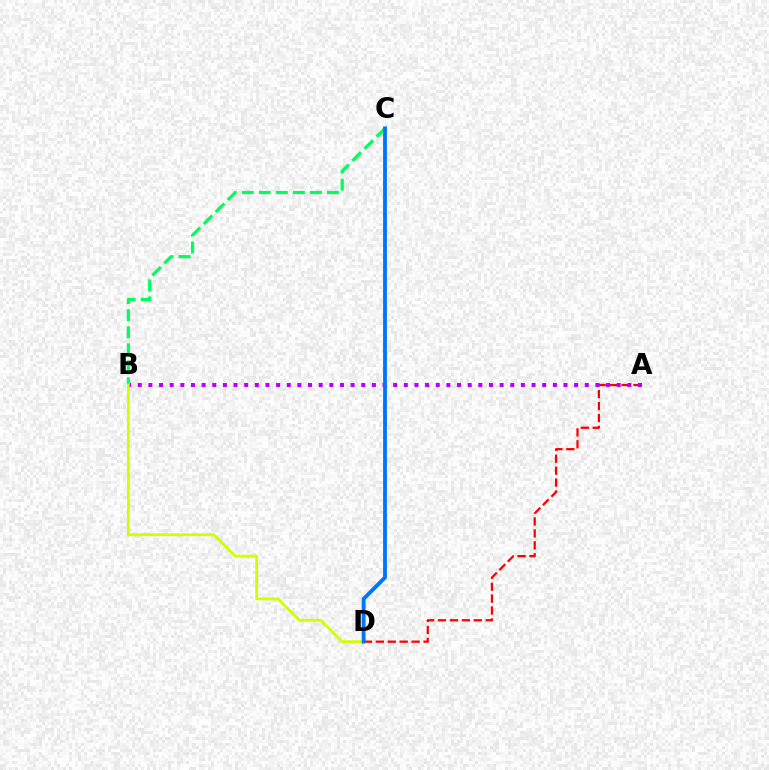{('A', 'D'): [{'color': '#ff0000', 'line_style': 'dashed', 'thickness': 1.62}], ('A', 'B'): [{'color': '#b900ff', 'line_style': 'dotted', 'thickness': 2.89}], ('B', 'C'): [{'color': '#00ff5c', 'line_style': 'dashed', 'thickness': 2.31}], ('B', 'D'): [{'color': '#d1ff00', 'line_style': 'solid', 'thickness': 2.02}], ('C', 'D'): [{'color': '#0074ff', 'line_style': 'solid', 'thickness': 2.74}]}